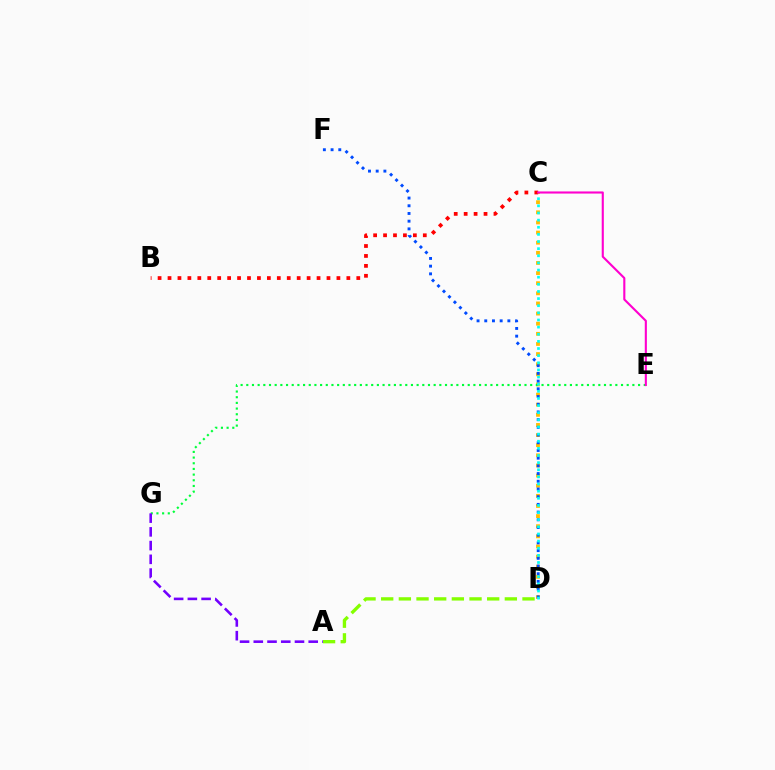{('A', 'D'): [{'color': '#84ff00', 'line_style': 'dashed', 'thickness': 2.4}], ('C', 'D'): [{'color': '#ffbd00', 'line_style': 'dotted', 'thickness': 2.75}, {'color': '#00fff6', 'line_style': 'dotted', 'thickness': 1.94}], ('D', 'F'): [{'color': '#004bff', 'line_style': 'dotted', 'thickness': 2.09}], ('E', 'G'): [{'color': '#00ff39', 'line_style': 'dotted', 'thickness': 1.54}], ('B', 'C'): [{'color': '#ff0000', 'line_style': 'dotted', 'thickness': 2.7}], ('A', 'G'): [{'color': '#7200ff', 'line_style': 'dashed', 'thickness': 1.87}], ('C', 'E'): [{'color': '#ff00cf', 'line_style': 'solid', 'thickness': 1.52}]}